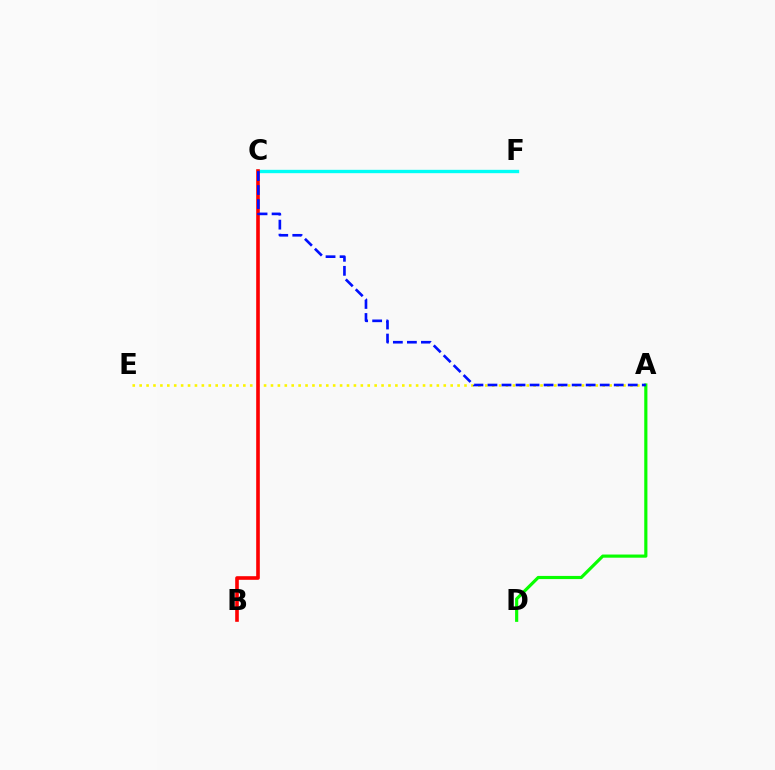{('C', 'F'): [{'color': '#ee00ff', 'line_style': 'dashed', 'thickness': 2.01}, {'color': '#00fff6', 'line_style': 'solid', 'thickness': 2.42}], ('A', 'E'): [{'color': '#fcf500', 'line_style': 'dotted', 'thickness': 1.88}], ('B', 'C'): [{'color': '#ff0000', 'line_style': 'solid', 'thickness': 2.61}], ('A', 'D'): [{'color': '#08ff00', 'line_style': 'solid', 'thickness': 2.28}], ('A', 'C'): [{'color': '#0010ff', 'line_style': 'dashed', 'thickness': 1.91}]}